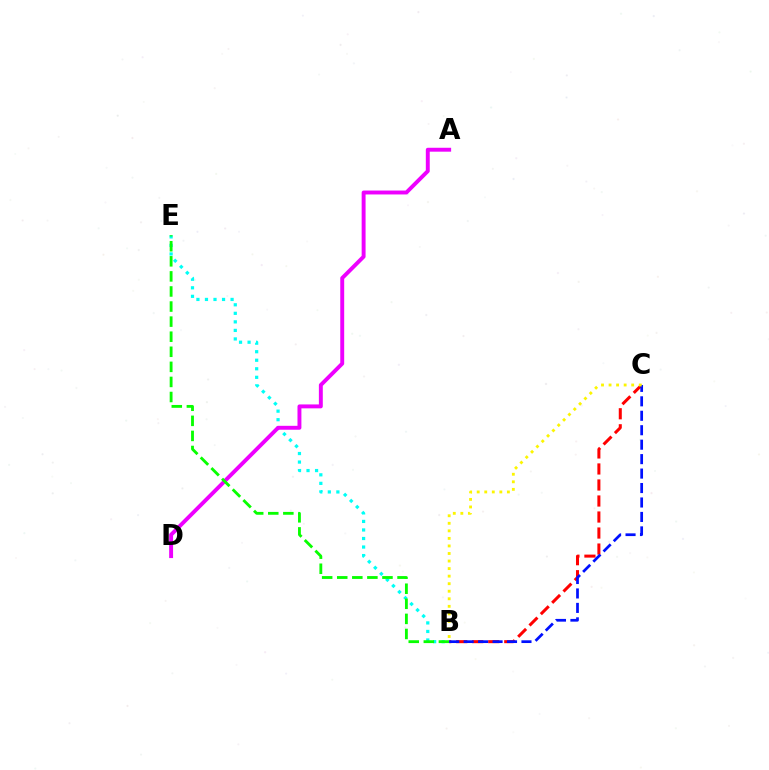{('B', 'E'): [{'color': '#00fff6', 'line_style': 'dotted', 'thickness': 2.32}, {'color': '#08ff00', 'line_style': 'dashed', 'thickness': 2.05}], ('A', 'D'): [{'color': '#ee00ff', 'line_style': 'solid', 'thickness': 2.82}], ('B', 'C'): [{'color': '#ff0000', 'line_style': 'dashed', 'thickness': 2.18}, {'color': '#0010ff', 'line_style': 'dashed', 'thickness': 1.96}, {'color': '#fcf500', 'line_style': 'dotted', 'thickness': 2.05}]}